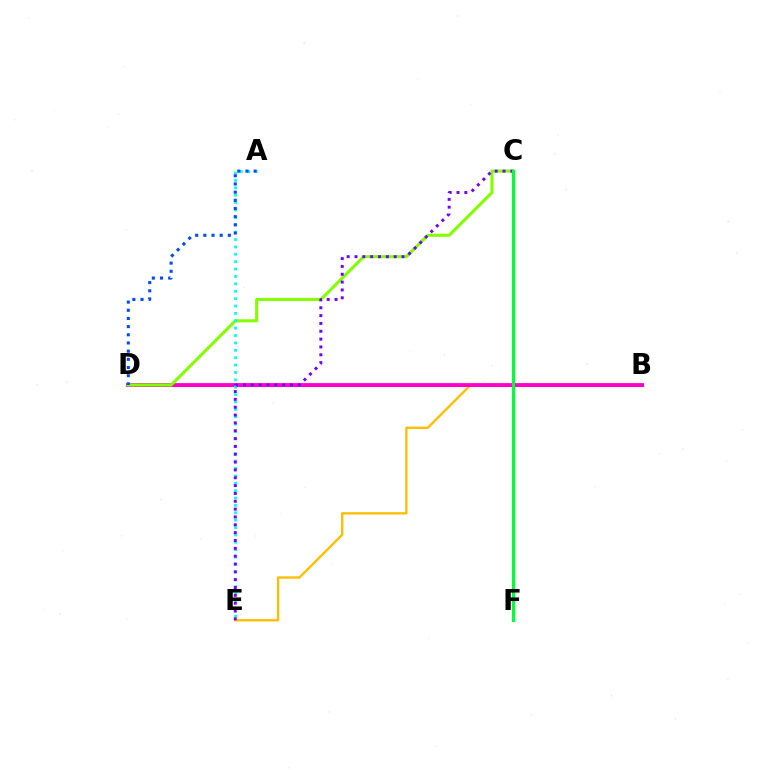{('B', 'E'): [{'color': '#ffbd00', 'line_style': 'solid', 'thickness': 1.69}], ('B', 'D'): [{'color': '#ff0000', 'line_style': 'solid', 'thickness': 2.12}, {'color': '#ff00cf', 'line_style': 'solid', 'thickness': 2.73}], ('C', 'D'): [{'color': '#84ff00', 'line_style': 'solid', 'thickness': 2.22}], ('A', 'E'): [{'color': '#00fff6', 'line_style': 'dotted', 'thickness': 2.01}], ('A', 'D'): [{'color': '#004bff', 'line_style': 'dotted', 'thickness': 2.22}], ('C', 'E'): [{'color': '#7200ff', 'line_style': 'dotted', 'thickness': 2.13}], ('C', 'F'): [{'color': '#00ff39', 'line_style': 'solid', 'thickness': 2.28}]}